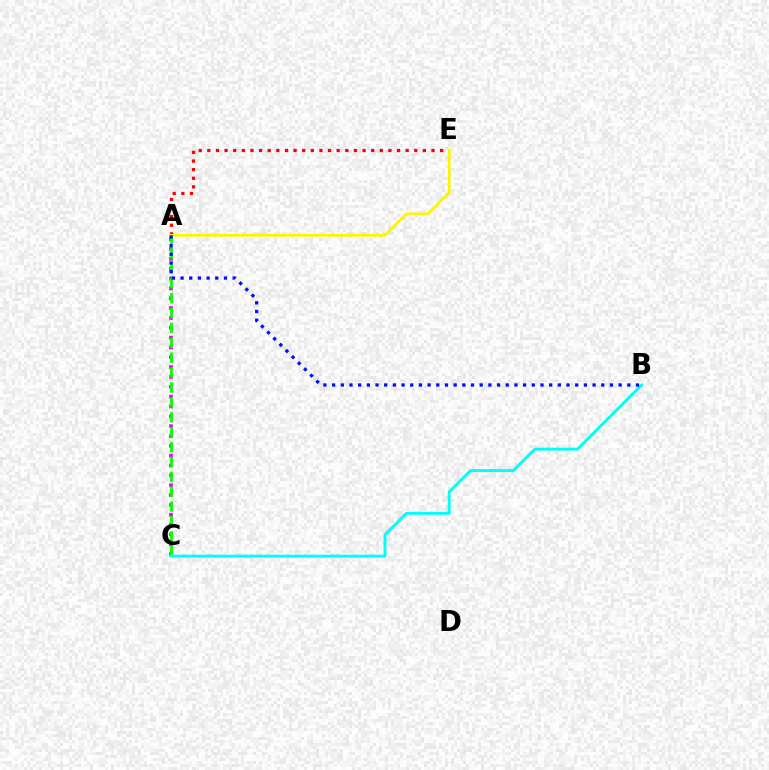{('A', 'C'): [{'color': '#ee00ff', 'line_style': 'dotted', 'thickness': 2.67}, {'color': '#08ff00', 'line_style': 'dashed', 'thickness': 2.02}], ('A', 'E'): [{'color': '#ff0000', 'line_style': 'dotted', 'thickness': 2.34}, {'color': '#fcf500', 'line_style': 'solid', 'thickness': 1.96}], ('B', 'C'): [{'color': '#00fff6', 'line_style': 'solid', 'thickness': 2.1}], ('A', 'B'): [{'color': '#0010ff', 'line_style': 'dotted', 'thickness': 2.36}]}